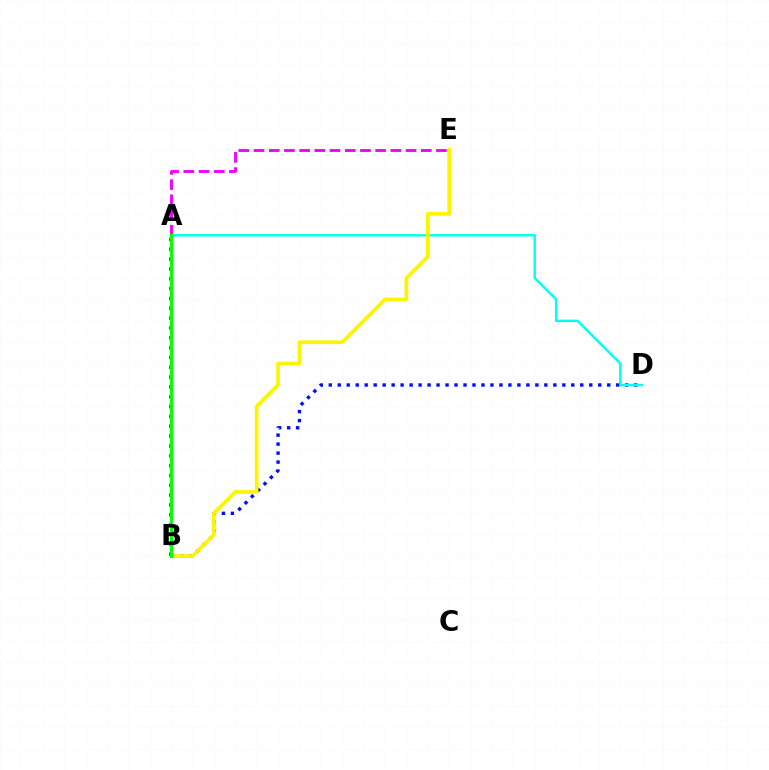{('B', 'D'): [{'color': '#0010ff', 'line_style': 'dotted', 'thickness': 2.44}], ('A', 'D'): [{'color': '#00fff6', 'line_style': 'solid', 'thickness': 1.75}], ('B', 'E'): [{'color': '#fcf500', 'line_style': 'solid', 'thickness': 2.65}], ('A', 'B'): [{'color': '#ff0000', 'line_style': 'dotted', 'thickness': 2.67}, {'color': '#08ff00', 'line_style': 'solid', 'thickness': 2.23}], ('A', 'E'): [{'color': '#ee00ff', 'line_style': 'dashed', 'thickness': 2.07}]}